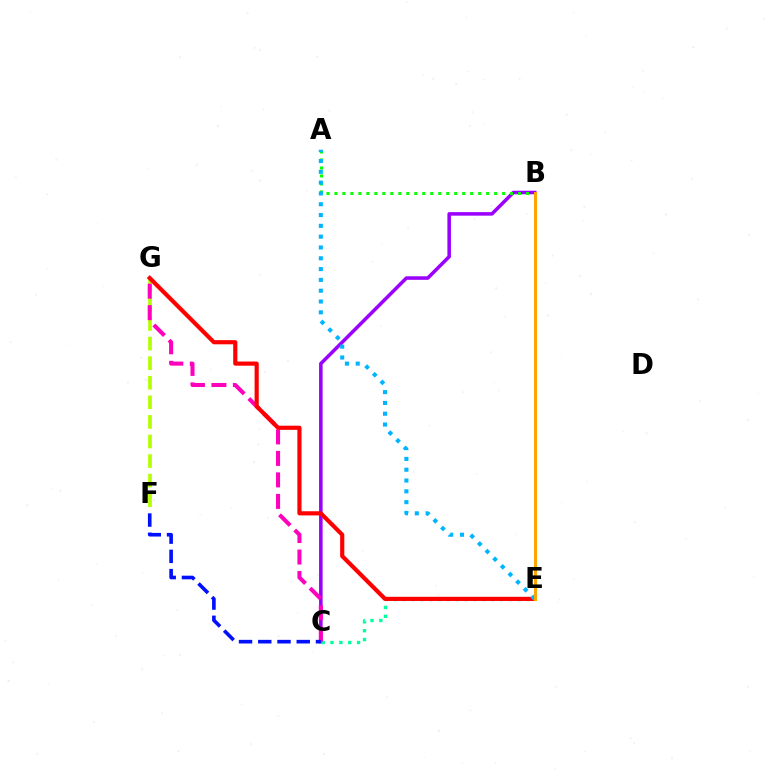{('F', 'G'): [{'color': '#b3ff00', 'line_style': 'dashed', 'thickness': 2.66}], ('B', 'C'): [{'color': '#9b00ff', 'line_style': 'solid', 'thickness': 2.55}], ('A', 'B'): [{'color': '#08ff00', 'line_style': 'dotted', 'thickness': 2.17}], ('C', 'E'): [{'color': '#00ff9d', 'line_style': 'dotted', 'thickness': 2.41}], ('C', 'G'): [{'color': '#ff00bd', 'line_style': 'dashed', 'thickness': 2.92}], ('E', 'G'): [{'color': '#ff0000', 'line_style': 'solid', 'thickness': 2.99}], ('A', 'E'): [{'color': '#00b5ff', 'line_style': 'dotted', 'thickness': 2.94}], ('C', 'F'): [{'color': '#0010ff', 'line_style': 'dashed', 'thickness': 2.61}], ('B', 'E'): [{'color': '#ffa500', 'line_style': 'solid', 'thickness': 2.19}]}